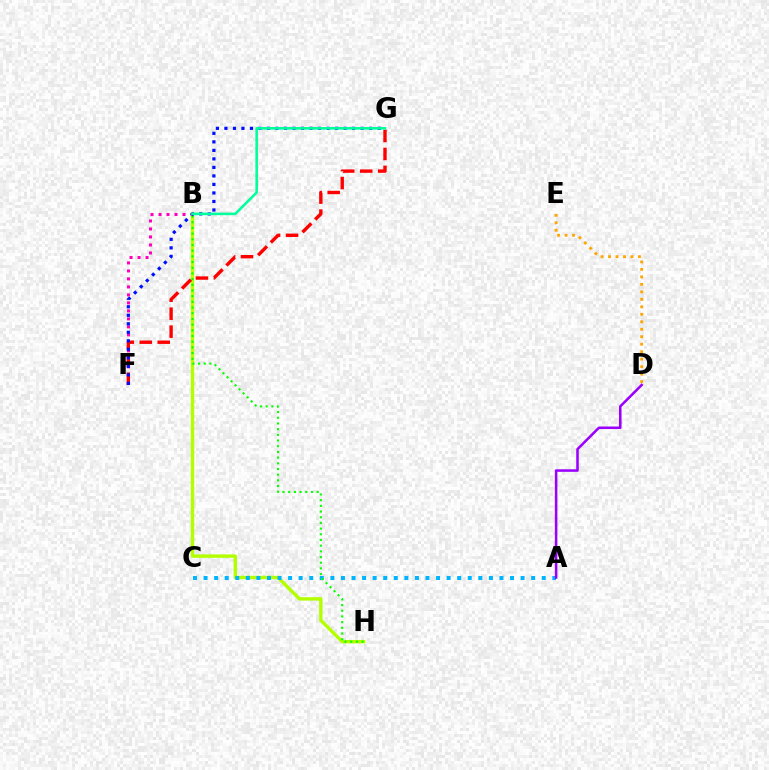{('B', 'F'): [{'color': '#ff00bd', 'line_style': 'dotted', 'thickness': 2.17}], ('B', 'H'): [{'color': '#b3ff00', 'line_style': 'solid', 'thickness': 2.46}, {'color': '#08ff00', 'line_style': 'dotted', 'thickness': 1.55}], ('A', 'C'): [{'color': '#00b5ff', 'line_style': 'dotted', 'thickness': 2.87}], ('A', 'D'): [{'color': '#9b00ff', 'line_style': 'solid', 'thickness': 1.83}], ('F', 'G'): [{'color': '#ff0000', 'line_style': 'dashed', 'thickness': 2.44}, {'color': '#0010ff', 'line_style': 'dotted', 'thickness': 2.31}], ('B', 'G'): [{'color': '#00ff9d', 'line_style': 'solid', 'thickness': 1.86}], ('D', 'E'): [{'color': '#ffa500', 'line_style': 'dotted', 'thickness': 2.03}]}